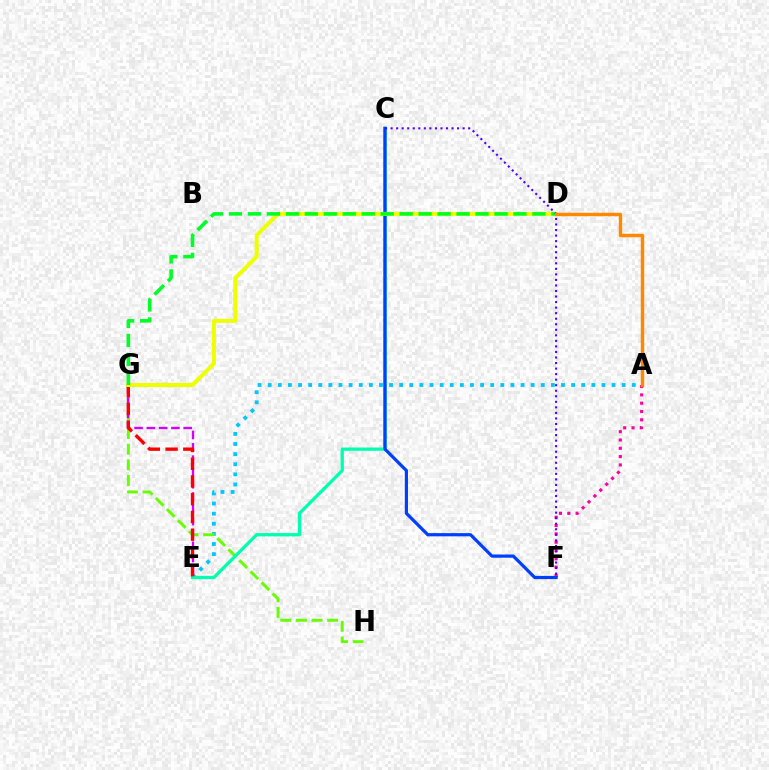{('A', 'E'): [{'color': '#00c7ff', 'line_style': 'dotted', 'thickness': 2.75}], ('G', 'H'): [{'color': '#66ff00', 'line_style': 'dashed', 'thickness': 2.12}], ('E', 'G'): [{'color': '#d600ff', 'line_style': 'dashed', 'thickness': 1.67}, {'color': '#ff0000', 'line_style': 'dashed', 'thickness': 2.41}], ('A', 'F'): [{'color': '#ff00a0', 'line_style': 'dotted', 'thickness': 2.26}], ('C', 'E'): [{'color': '#00ffaf', 'line_style': 'solid', 'thickness': 2.37}], ('C', 'F'): [{'color': '#003fff', 'line_style': 'solid', 'thickness': 2.3}, {'color': '#4f00ff', 'line_style': 'dotted', 'thickness': 1.51}], ('D', 'G'): [{'color': '#eeff00', 'line_style': 'solid', 'thickness': 2.89}, {'color': '#00ff27', 'line_style': 'dashed', 'thickness': 2.58}], ('A', 'D'): [{'color': '#ff8800', 'line_style': 'solid', 'thickness': 2.48}]}